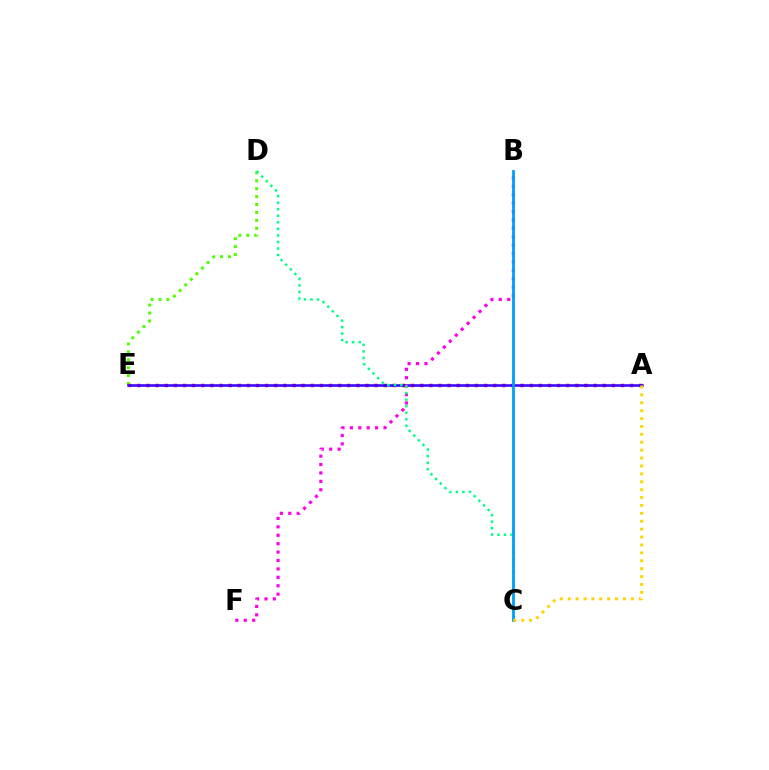{('D', 'E'): [{'color': '#4fff00', 'line_style': 'dotted', 'thickness': 2.16}], ('A', 'E'): [{'color': '#ff0000', 'line_style': 'dotted', 'thickness': 2.48}, {'color': '#3700ff', 'line_style': 'solid', 'thickness': 1.83}], ('B', 'F'): [{'color': '#ff00ed', 'line_style': 'dotted', 'thickness': 2.29}], ('C', 'D'): [{'color': '#00ff86', 'line_style': 'dotted', 'thickness': 1.78}], ('B', 'C'): [{'color': '#009eff', 'line_style': 'solid', 'thickness': 2.02}], ('A', 'C'): [{'color': '#ffd500', 'line_style': 'dotted', 'thickness': 2.15}]}